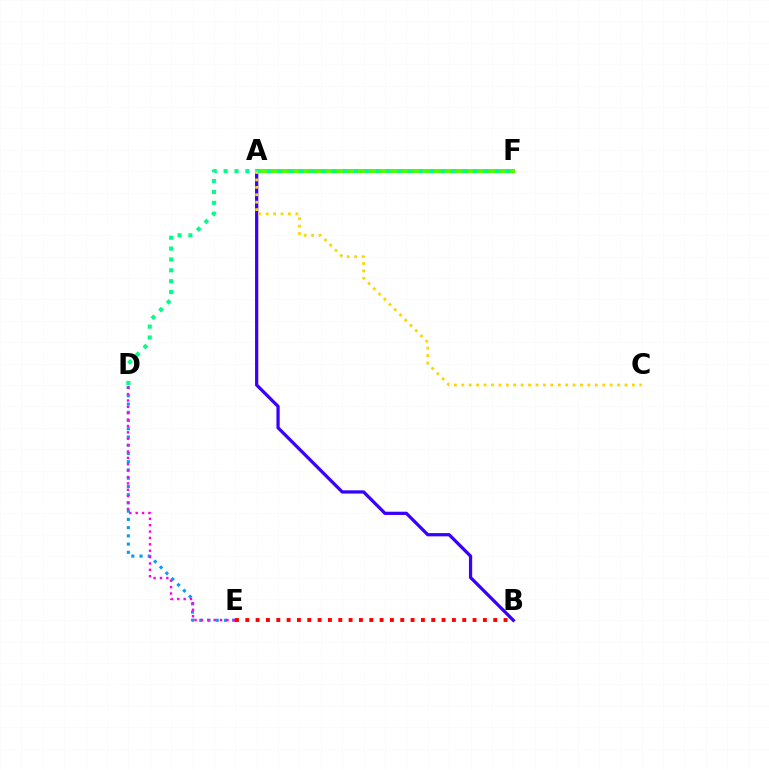{('D', 'E'): [{'color': '#009eff', 'line_style': 'dotted', 'thickness': 2.24}, {'color': '#ff00ed', 'line_style': 'dotted', 'thickness': 1.73}], ('A', 'B'): [{'color': '#3700ff', 'line_style': 'solid', 'thickness': 2.33}], ('A', 'F'): [{'color': '#4fff00', 'line_style': 'solid', 'thickness': 2.89}], ('B', 'E'): [{'color': '#ff0000', 'line_style': 'dotted', 'thickness': 2.81}], ('D', 'F'): [{'color': '#00ff86', 'line_style': 'dotted', 'thickness': 2.95}], ('A', 'C'): [{'color': '#ffd500', 'line_style': 'dotted', 'thickness': 2.01}]}